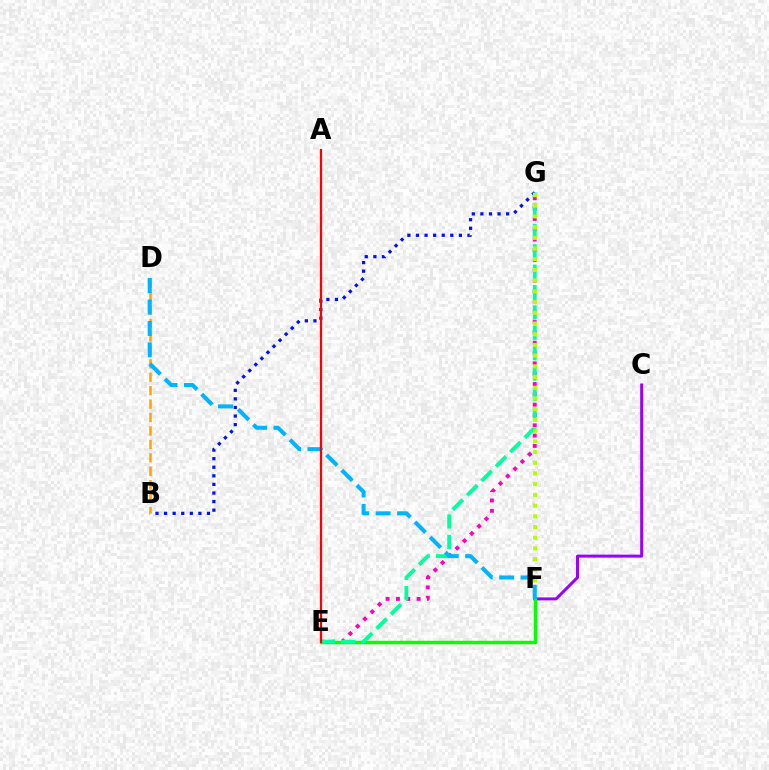{('B', 'G'): [{'color': '#0010ff', 'line_style': 'dotted', 'thickness': 2.33}], ('E', 'G'): [{'color': '#ff00bd', 'line_style': 'dotted', 'thickness': 2.8}, {'color': '#00ff9d', 'line_style': 'dashed', 'thickness': 2.77}], ('C', 'F'): [{'color': '#9b00ff', 'line_style': 'solid', 'thickness': 2.15}], ('E', 'F'): [{'color': '#08ff00', 'line_style': 'solid', 'thickness': 2.47}], ('B', 'D'): [{'color': '#ffa500', 'line_style': 'dashed', 'thickness': 1.83}], ('F', 'G'): [{'color': '#b3ff00', 'line_style': 'dotted', 'thickness': 2.91}], ('D', 'F'): [{'color': '#00b5ff', 'line_style': 'dashed', 'thickness': 2.91}], ('A', 'E'): [{'color': '#ff0000', 'line_style': 'solid', 'thickness': 1.62}]}